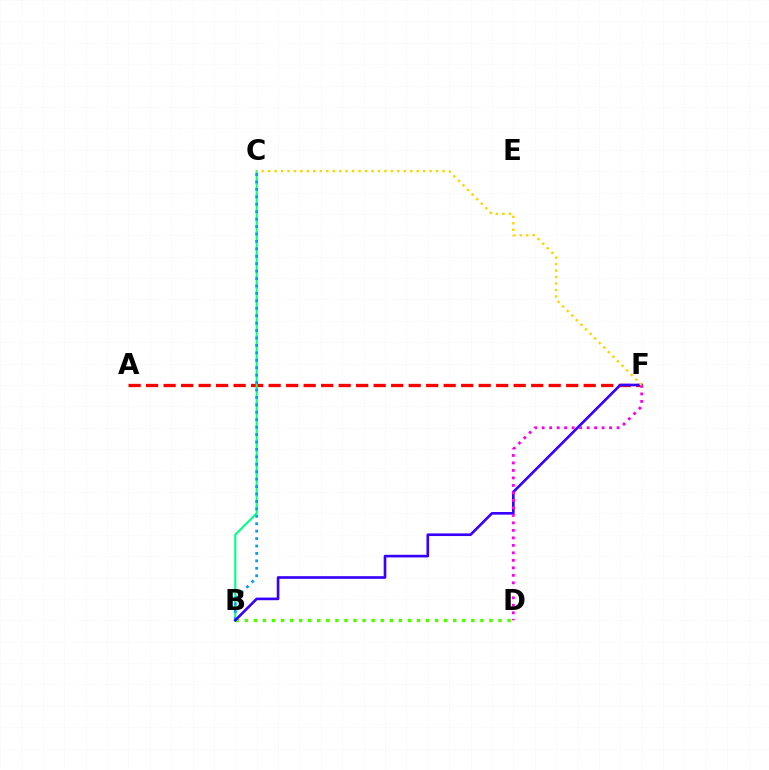{('A', 'F'): [{'color': '#ff0000', 'line_style': 'dashed', 'thickness': 2.38}], ('B', 'C'): [{'color': '#00ff86', 'line_style': 'solid', 'thickness': 1.52}, {'color': '#009eff', 'line_style': 'dotted', 'thickness': 2.02}], ('B', 'D'): [{'color': '#4fff00', 'line_style': 'dotted', 'thickness': 2.46}], ('B', 'F'): [{'color': '#3700ff', 'line_style': 'solid', 'thickness': 1.9}], ('D', 'F'): [{'color': '#ff00ed', 'line_style': 'dotted', 'thickness': 2.04}], ('C', 'F'): [{'color': '#ffd500', 'line_style': 'dotted', 'thickness': 1.76}]}